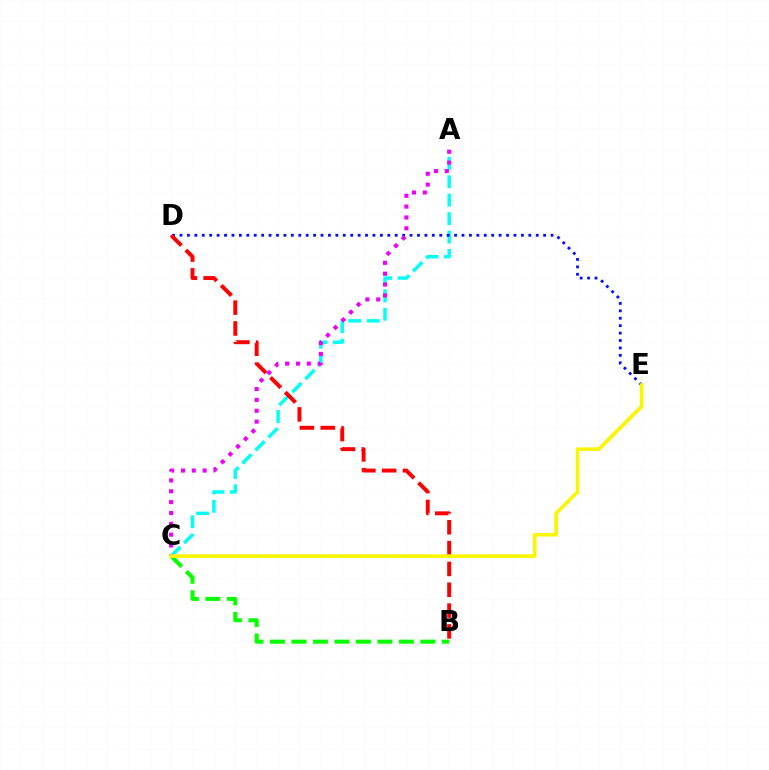{('A', 'C'): [{'color': '#00fff6', 'line_style': 'dashed', 'thickness': 2.5}, {'color': '#ee00ff', 'line_style': 'dotted', 'thickness': 2.95}], ('D', 'E'): [{'color': '#0010ff', 'line_style': 'dotted', 'thickness': 2.02}], ('B', 'D'): [{'color': '#ff0000', 'line_style': 'dashed', 'thickness': 2.83}], ('B', 'C'): [{'color': '#08ff00', 'line_style': 'dashed', 'thickness': 2.92}], ('C', 'E'): [{'color': '#fcf500', 'line_style': 'solid', 'thickness': 2.63}]}